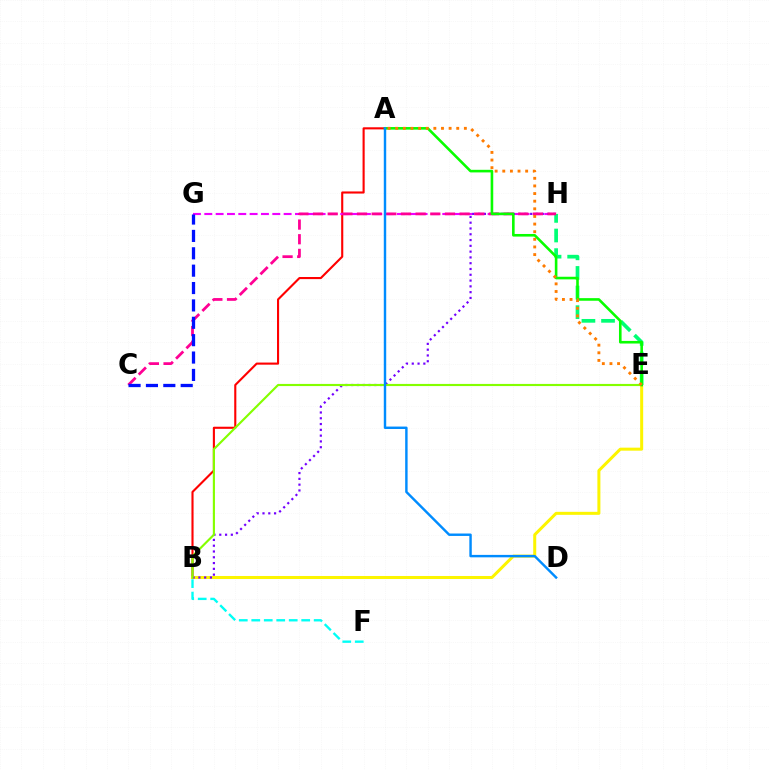{('A', 'B'): [{'color': '#ff0000', 'line_style': 'solid', 'thickness': 1.52}], ('B', 'E'): [{'color': '#fcf500', 'line_style': 'solid', 'thickness': 2.17}, {'color': '#84ff00', 'line_style': 'solid', 'thickness': 1.55}], ('G', 'H'): [{'color': '#ee00ff', 'line_style': 'dashed', 'thickness': 1.54}], ('B', 'H'): [{'color': '#7200ff', 'line_style': 'dotted', 'thickness': 1.57}], ('B', 'F'): [{'color': '#00fff6', 'line_style': 'dashed', 'thickness': 1.7}], ('E', 'H'): [{'color': '#00ff74', 'line_style': 'dashed', 'thickness': 2.66}], ('C', 'H'): [{'color': '#ff0094', 'line_style': 'dashed', 'thickness': 1.99}], ('A', 'E'): [{'color': '#08ff00', 'line_style': 'solid', 'thickness': 1.88}, {'color': '#ff7c00', 'line_style': 'dotted', 'thickness': 2.07}], ('A', 'D'): [{'color': '#008cff', 'line_style': 'solid', 'thickness': 1.75}], ('C', 'G'): [{'color': '#0010ff', 'line_style': 'dashed', 'thickness': 2.36}]}